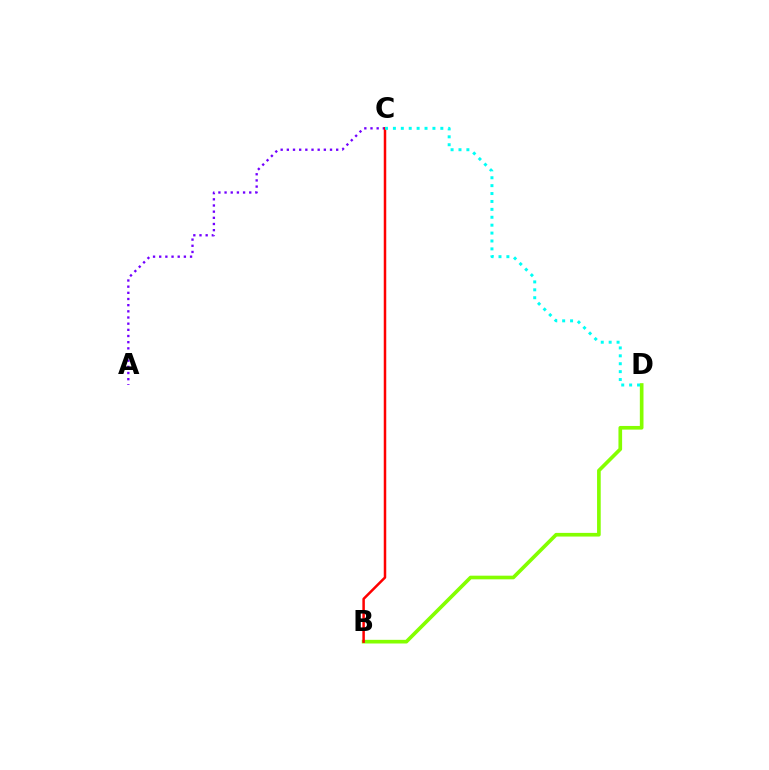{('A', 'C'): [{'color': '#7200ff', 'line_style': 'dotted', 'thickness': 1.68}], ('B', 'D'): [{'color': '#84ff00', 'line_style': 'solid', 'thickness': 2.63}], ('B', 'C'): [{'color': '#ff0000', 'line_style': 'solid', 'thickness': 1.8}], ('C', 'D'): [{'color': '#00fff6', 'line_style': 'dotted', 'thickness': 2.15}]}